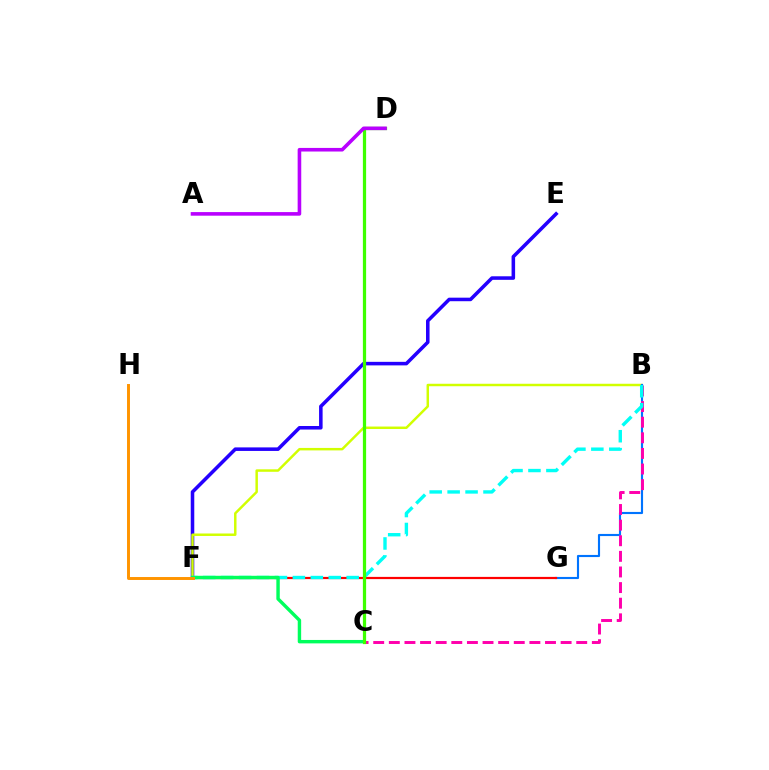{('E', 'F'): [{'color': '#2500ff', 'line_style': 'solid', 'thickness': 2.55}], ('B', 'F'): [{'color': '#d1ff00', 'line_style': 'solid', 'thickness': 1.78}, {'color': '#00fff6', 'line_style': 'dashed', 'thickness': 2.44}], ('B', 'G'): [{'color': '#0074ff', 'line_style': 'solid', 'thickness': 1.53}], ('B', 'C'): [{'color': '#ff00ac', 'line_style': 'dashed', 'thickness': 2.12}], ('F', 'G'): [{'color': '#ff0000', 'line_style': 'solid', 'thickness': 1.59}], ('C', 'F'): [{'color': '#00ff5c', 'line_style': 'solid', 'thickness': 2.46}], ('C', 'D'): [{'color': '#3dff00', 'line_style': 'solid', 'thickness': 2.33}], ('F', 'H'): [{'color': '#ff9400', 'line_style': 'solid', 'thickness': 2.12}], ('A', 'D'): [{'color': '#b900ff', 'line_style': 'solid', 'thickness': 2.59}]}